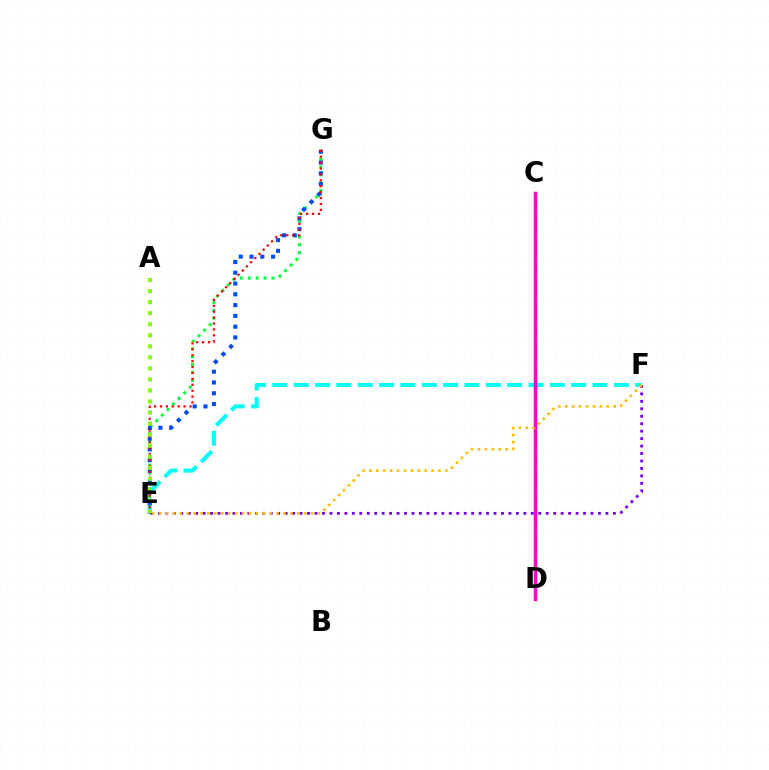{('E', 'F'): [{'color': '#00fff6', 'line_style': 'dashed', 'thickness': 2.9}, {'color': '#7200ff', 'line_style': 'dotted', 'thickness': 2.03}, {'color': '#ffbd00', 'line_style': 'dotted', 'thickness': 1.88}], ('E', 'G'): [{'color': '#00ff39', 'line_style': 'dotted', 'thickness': 2.14}, {'color': '#004bff', 'line_style': 'dotted', 'thickness': 2.93}, {'color': '#ff0000', 'line_style': 'dotted', 'thickness': 1.6}], ('C', 'D'): [{'color': '#ff00cf', 'line_style': 'solid', 'thickness': 2.52}], ('A', 'E'): [{'color': '#84ff00', 'line_style': 'dotted', 'thickness': 3.0}]}